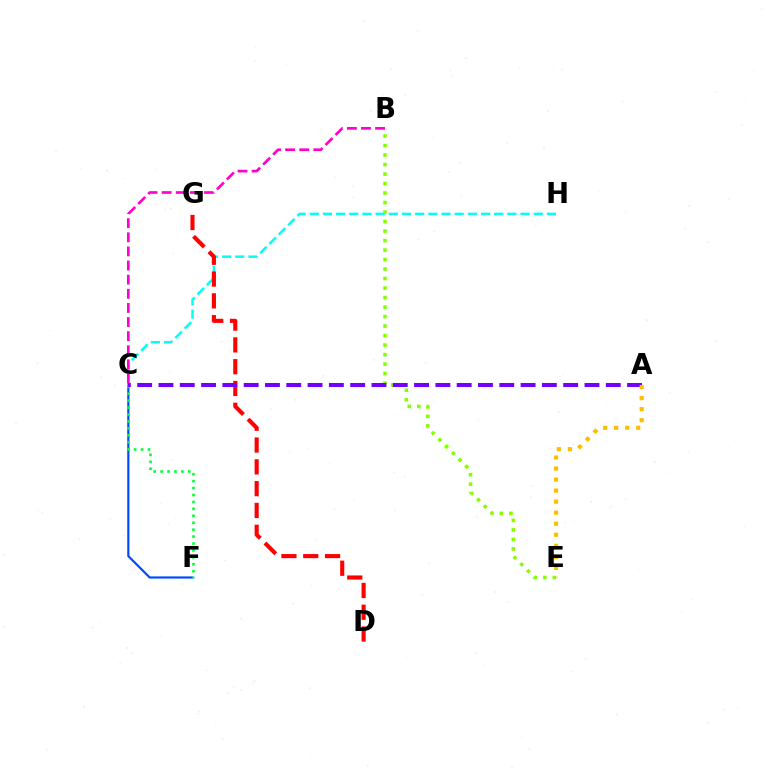{('C', 'F'): [{'color': '#004bff', 'line_style': 'solid', 'thickness': 1.58}, {'color': '#00ff39', 'line_style': 'dotted', 'thickness': 1.88}], ('C', 'H'): [{'color': '#00fff6', 'line_style': 'dashed', 'thickness': 1.79}], ('D', 'G'): [{'color': '#ff0000', 'line_style': 'dashed', 'thickness': 2.96}], ('B', 'E'): [{'color': '#84ff00', 'line_style': 'dotted', 'thickness': 2.58}], ('A', 'C'): [{'color': '#7200ff', 'line_style': 'dashed', 'thickness': 2.89}], ('A', 'E'): [{'color': '#ffbd00', 'line_style': 'dotted', 'thickness': 3.0}], ('B', 'C'): [{'color': '#ff00cf', 'line_style': 'dashed', 'thickness': 1.92}]}